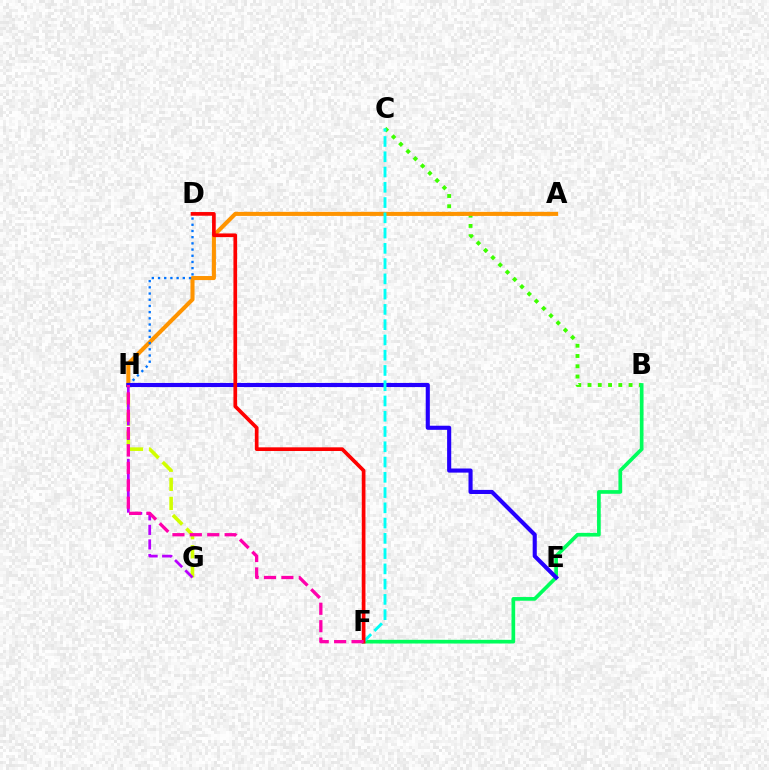{('B', 'C'): [{'color': '#3dff00', 'line_style': 'dotted', 'thickness': 2.79}], ('G', 'H'): [{'color': '#d1ff00', 'line_style': 'dashed', 'thickness': 2.59}, {'color': '#b900ff', 'line_style': 'dashed', 'thickness': 1.98}], ('B', 'F'): [{'color': '#00ff5c', 'line_style': 'solid', 'thickness': 2.65}], ('A', 'H'): [{'color': '#ff9400', 'line_style': 'solid', 'thickness': 2.93}], ('D', 'H'): [{'color': '#0074ff', 'line_style': 'dotted', 'thickness': 1.68}], ('E', 'H'): [{'color': '#2500ff', 'line_style': 'solid', 'thickness': 2.96}], ('C', 'F'): [{'color': '#00fff6', 'line_style': 'dashed', 'thickness': 2.07}], ('D', 'F'): [{'color': '#ff0000', 'line_style': 'solid', 'thickness': 2.65}], ('F', 'H'): [{'color': '#ff00ac', 'line_style': 'dashed', 'thickness': 2.36}]}